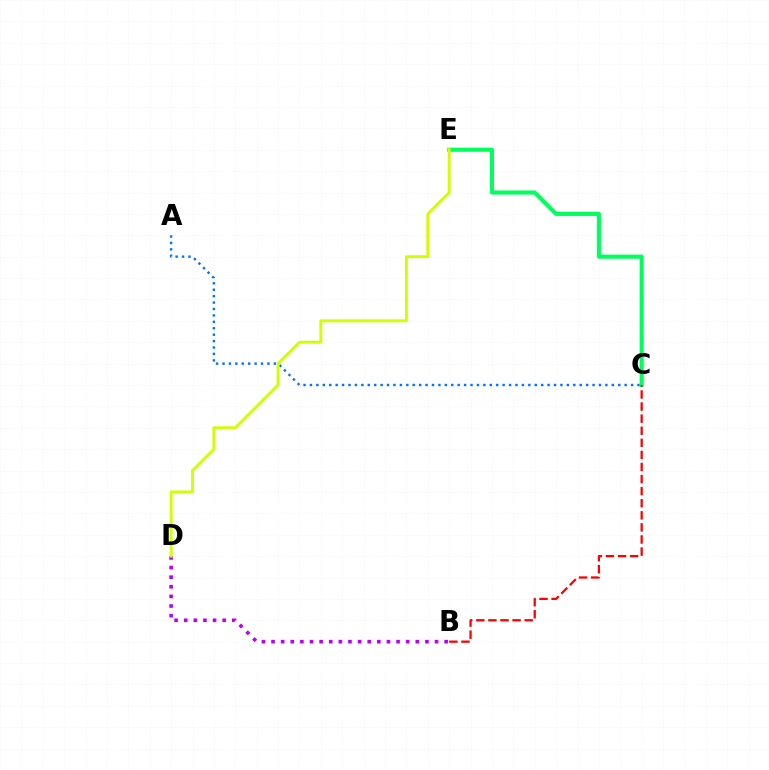{('A', 'C'): [{'color': '#0074ff', 'line_style': 'dotted', 'thickness': 1.74}], ('C', 'E'): [{'color': '#00ff5c', 'line_style': 'solid', 'thickness': 2.95}], ('B', 'D'): [{'color': '#b900ff', 'line_style': 'dotted', 'thickness': 2.61}], ('B', 'C'): [{'color': '#ff0000', 'line_style': 'dashed', 'thickness': 1.64}], ('D', 'E'): [{'color': '#d1ff00', 'line_style': 'solid', 'thickness': 2.1}]}